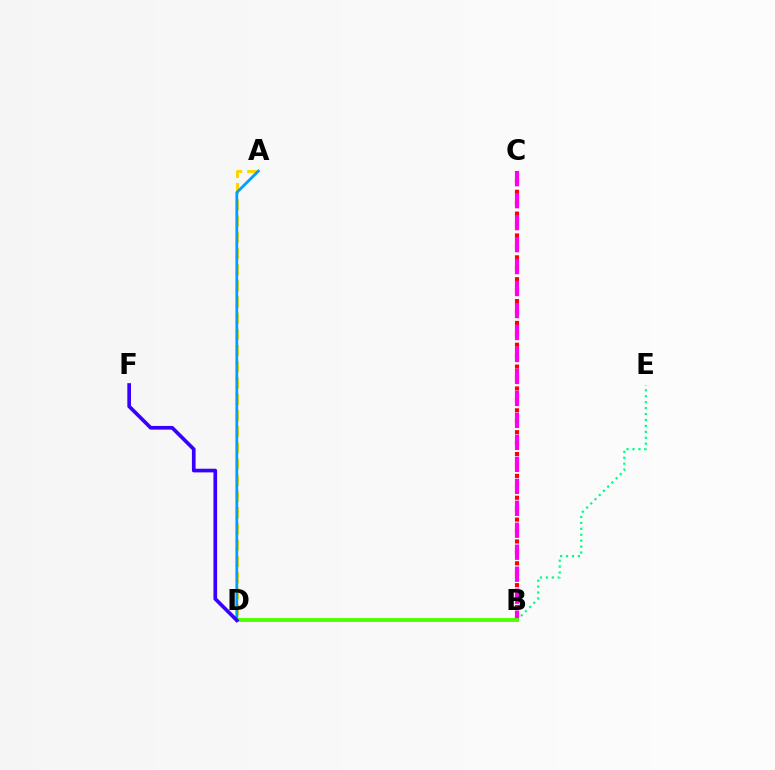{('B', 'E'): [{'color': '#00ff86', 'line_style': 'dotted', 'thickness': 1.61}], ('B', 'C'): [{'color': '#ff0000', 'line_style': 'dotted', 'thickness': 2.97}, {'color': '#ff00ed', 'line_style': 'dashed', 'thickness': 2.99}], ('A', 'D'): [{'color': '#ffd500', 'line_style': 'dashed', 'thickness': 2.2}, {'color': '#009eff', 'line_style': 'solid', 'thickness': 2.01}], ('B', 'D'): [{'color': '#4fff00', 'line_style': 'solid', 'thickness': 2.8}], ('D', 'F'): [{'color': '#3700ff', 'line_style': 'solid', 'thickness': 2.64}]}